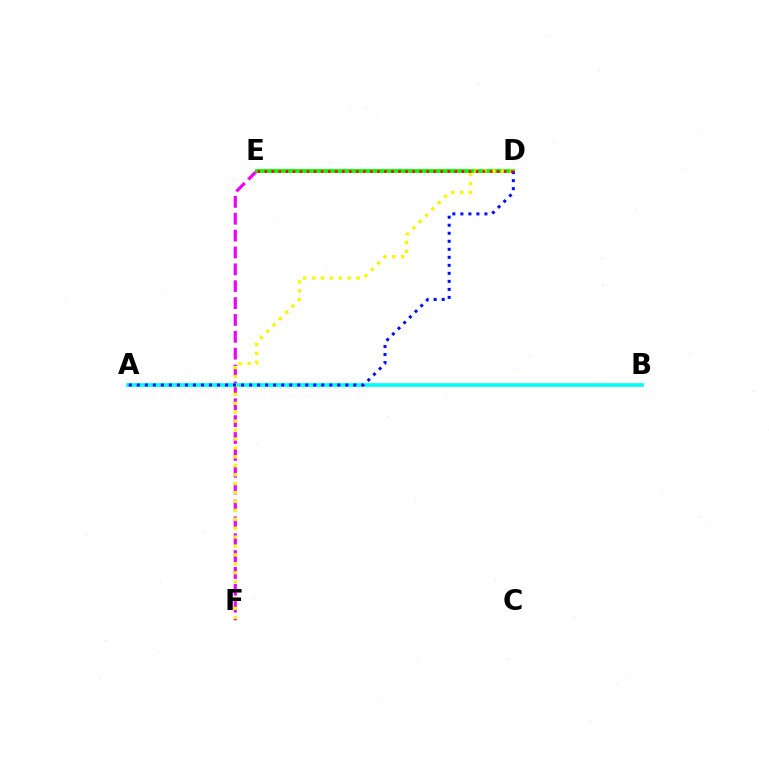{('E', 'F'): [{'color': '#ee00ff', 'line_style': 'dashed', 'thickness': 2.29}], ('D', 'E'): [{'color': '#08ff00', 'line_style': 'solid', 'thickness': 2.73}, {'color': '#ff0000', 'line_style': 'dotted', 'thickness': 1.91}], ('A', 'B'): [{'color': '#00fff6', 'line_style': 'solid', 'thickness': 2.64}], ('D', 'F'): [{'color': '#fcf500', 'line_style': 'dotted', 'thickness': 2.42}], ('A', 'D'): [{'color': '#0010ff', 'line_style': 'dotted', 'thickness': 2.18}]}